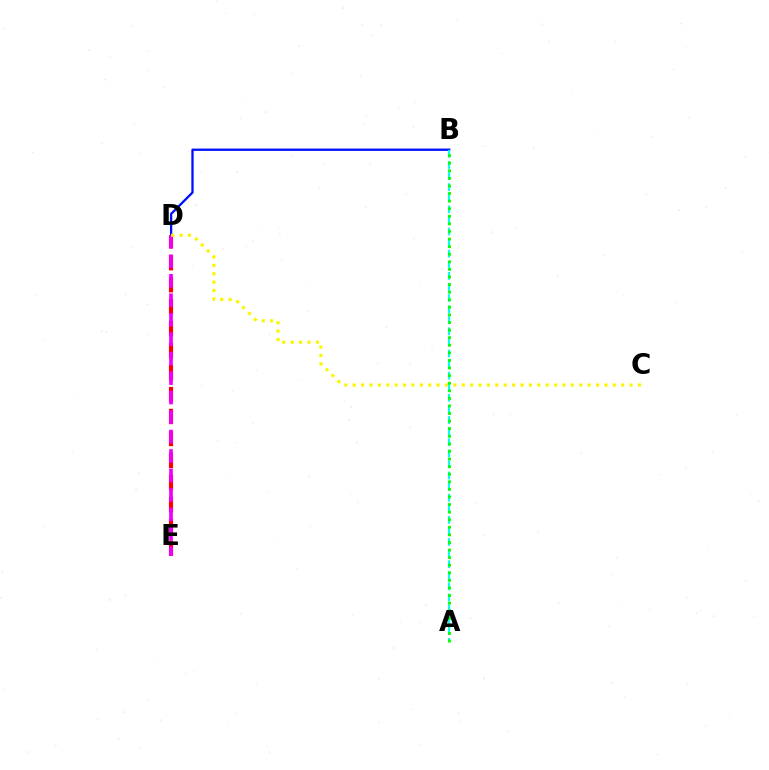{('B', 'D'): [{'color': '#0010ff', 'line_style': 'solid', 'thickness': 1.67}], ('D', 'E'): [{'color': '#ff0000', 'line_style': 'dashed', 'thickness': 2.98}, {'color': '#ee00ff', 'line_style': 'dashed', 'thickness': 2.65}], ('A', 'B'): [{'color': '#00fff6', 'line_style': 'dashed', 'thickness': 1.51}, {'color': '#08ff00', 'line_style': 'dotted', 'thickness': 2.06}], ('C', 'D'): [{'color': '#fcf500', 'line_style': 'dotted', 'thickness': 2.28}]}